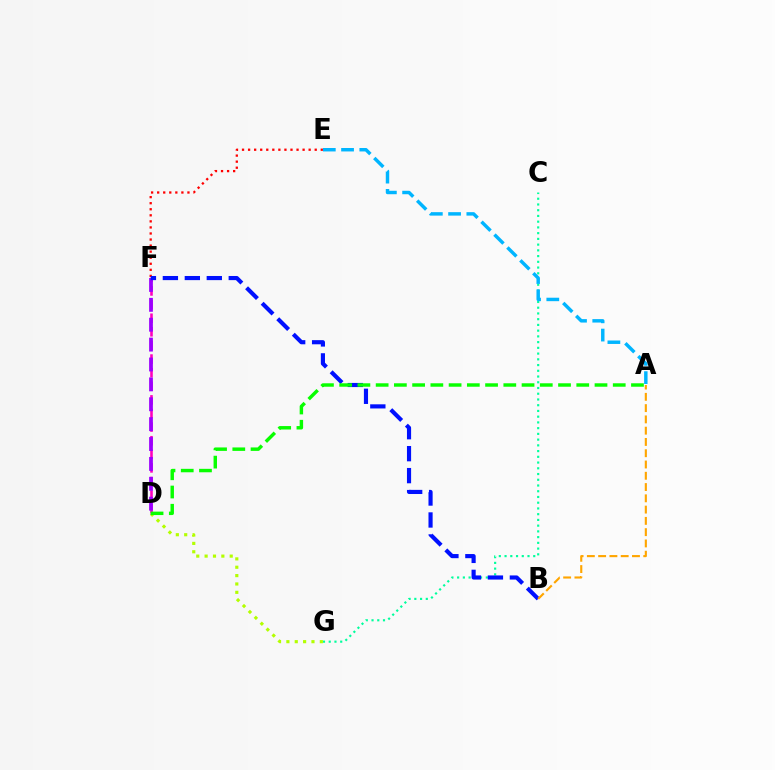{('C', 'G'): [{'color': '#00ff9d', 'line_style': 'dotted', 'thickness': 1.56}], ('A', 'E'): [{'color': '#00b5ff', 'line_style': 'dashed', 'thickness': 2.48}], ('E', 'F'): [{'color': '#ff0000', 'line_style': 'dotted', 'thickness': 1.65}], ('D', 'G'): [{'color': '#b3ff00', 'line_style': 'dotted', 'thickness': 2.27}], ('D', 'F'): [{'color': '#ff00bd', 'line_style': 'dashed', 'thickness': 1.85}, {'color': '#9b00ff', 'line_style': 'dashed', 'thickness': 2.7}], ('B', 'F'): [{'color': '#0010ff', 'line_style': 'dashed', 'thickness': 2.98}], ('A', 'B'): [{'color': '#ffa500', 'line_style': 'dashed', 'thickness': 1.53}], ('A', 'D'): [{'color': '#08ff00', 'line_style': 'dashed', 'thickness': 2.48}]}